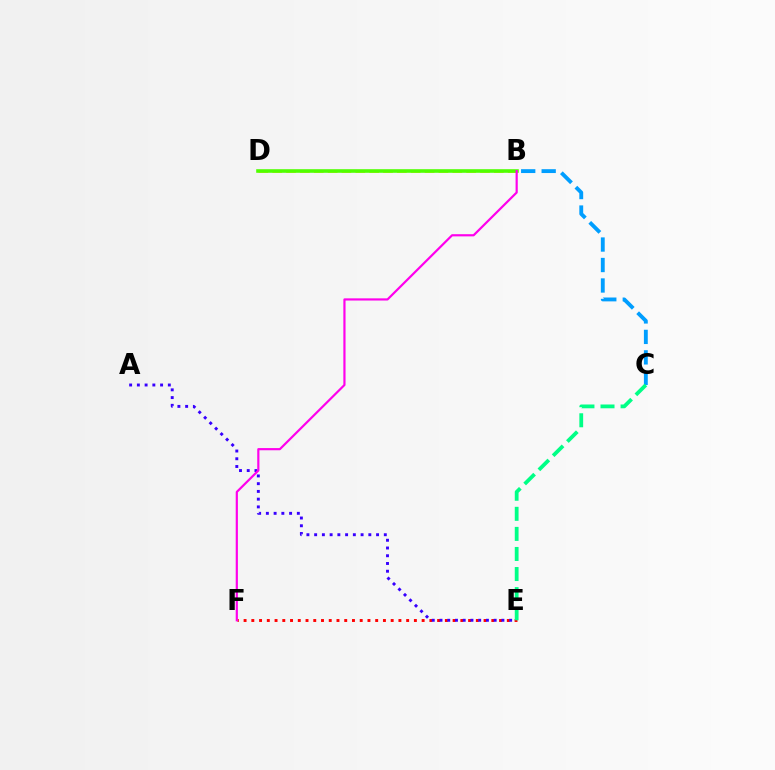{('B', 'D'): [{'color': '#ffd500', 'line_style': 'dashed', 'thickness': 1.88}, {'color': '#4fff00', 'line_style': 'solid', 'thickness': 2.58}], ('E', 'F'): [{'color': '#ff0000', 'line_style': 'dotted', 'thickness': 2.1}], ('A', 'E'): [{'color': '#3700ff', 'line_style': 'dotted', 'thickness': 2.1}], ('B', 'C'): [{'color': '#009eff', 'line_style': 'dashed', 'thickness': 2.78}], ('C', 'E'): [{'color': '#00ff86', 'line_style': 'dashed', 'thickness': 2.73}], ('B', 'F'): [{'color': '#ff00ed', 'line_style': 'solid', 'thickness': 1.57}]}